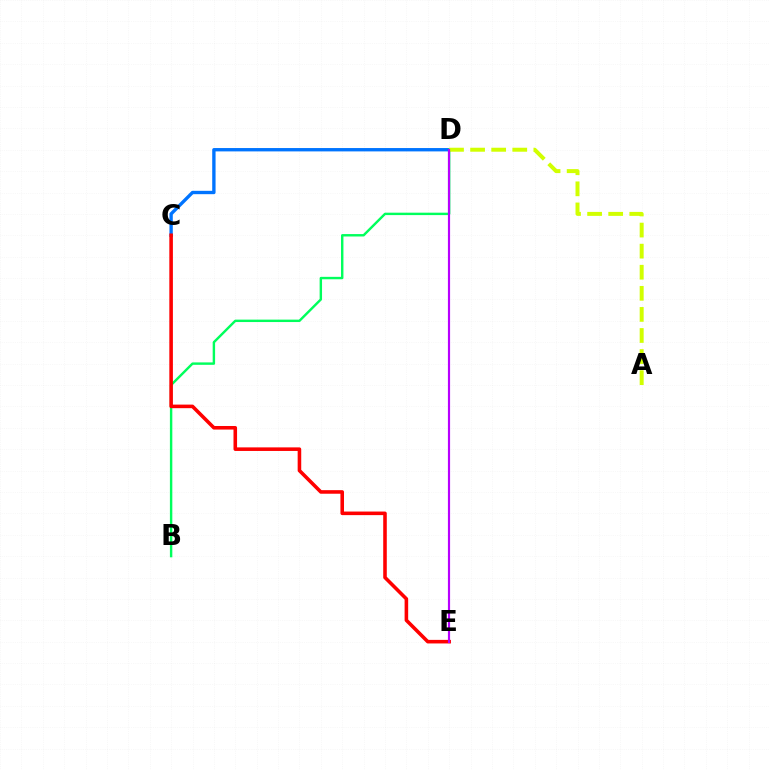{('C', 'D'): [{'color': '#0074ff', 'line_style': 'solid', 'thickness': 2.41}], ('B', 'D'): [{'color': '#00ff5c', 'line_style': 'solid', 'thickness': 1.74}], ('C', 'E'): [{'color': '#ff0000', 'line_style': 'solid', 'thickness': 2.57}], ('A', 'D'): [{'color': '#d1ff00', 'line_style': 'dashed', 'thickness': 2.86}], ('D', 'E'): [{'color': '#b900ff', 'line_style': 'solid', 'thickness': 1.56}]}